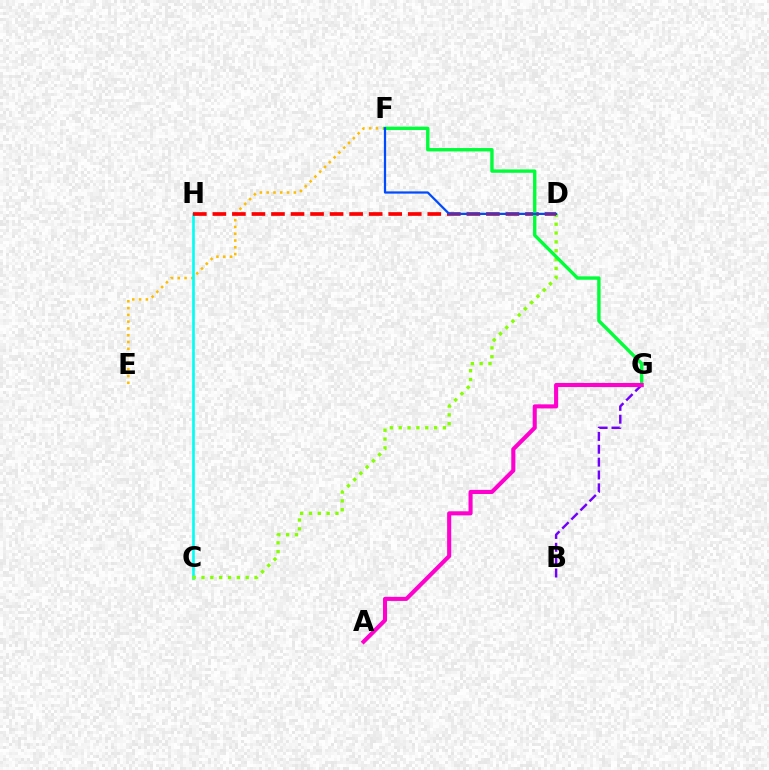{('E', 'F'): [{'color': '#ffbd00', 'line_style': 'dotted', 'thickness': 1.85}], ('C', 'H'): [{'color': '#00fff6', 'line_style': 'solid', 'thickness': 1.89}], ('B', 'G'): [{'color': '#7200ff', 'line_style': 'dashed', 'thickness': 1.75}], ('C', 'D'): [{'color': '#84ff00', 'line_style': 'dotted', 'thickness': 2.4}], ('D', 'H'): [{'color': '#ff0000', 'line_style': 'dashed', 'thickness': 2.65}], ('F', 'G'): [{'color': '#00ff39', 'line_style': 'solid', 'thickness': 2.43}], ('D', 'F'): [{'color': '#004bff', 'line_style': 'solid', 'thickness': 1.61}], ('A', 'G'): [{'color': '#ff00cf', 'line_style': 'solid', 'thickness': 2.95}]}